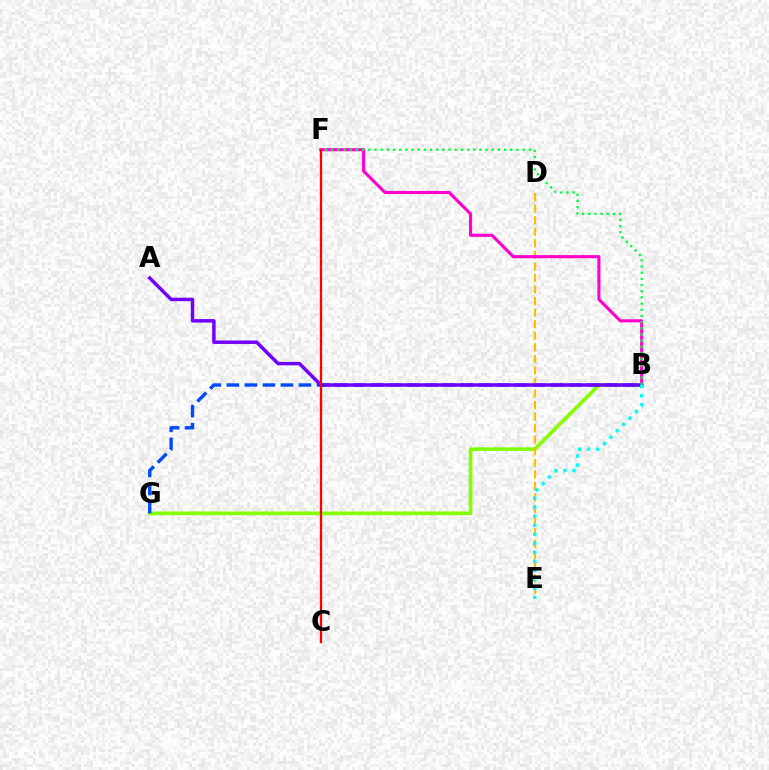{('B', 'G'): [{'color': '#84ff00', 'line_style': 'solid', 'thickness': 2.65}, {'color': '#004bff', 'line_style': 'dashed', 'thickness': 2.45}], ('D', 'E'): [{'color': '#ffbd00', 'line_style': 'dashed', 'thickness': 1.57}], ('B', 'F'): [{'color': '#ff00cf', 'line_style': 'solid', 'thickness': 2.24}, {'color': '#00ff39', 'line_style': 'dotted', 'thickness': 1.68}], ('A', 'B'): [{'color': '#7200ff', 'line_style': 'solid', 'thickness': 2.5}], ('B', 'E'): [{'color': '#00fff6', 'line_style': 'dotted', 'thickness': 2.46}], ('C', 'F'): [{'color': '#ff0000', 'line_style': 'solid', 'thickness': 1.64}]}